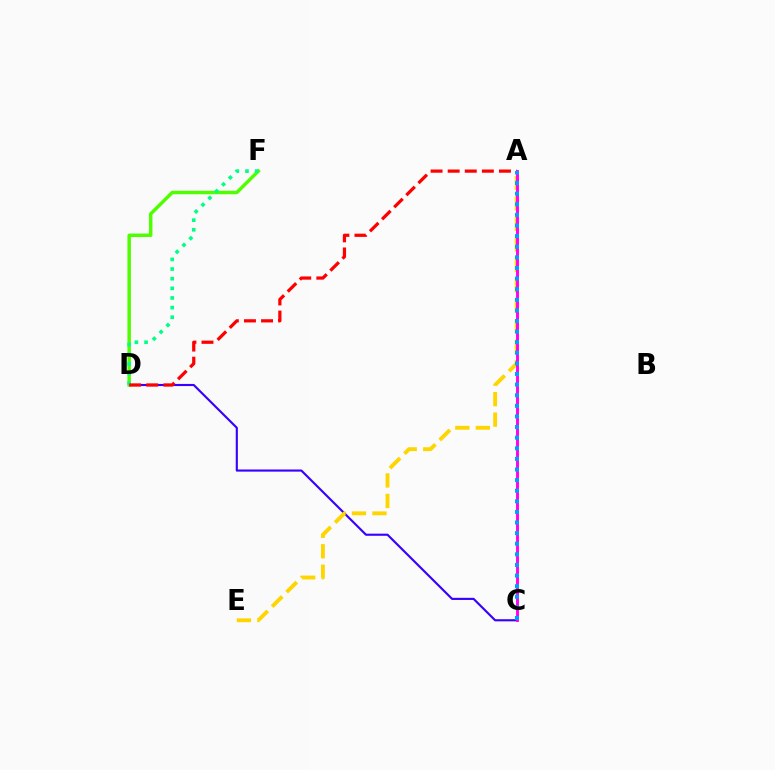{('C', 'D'): [{'color': '#3700ff', 'line_style': 'solid', 'thickness': 1.54}], ('D', 'F'): [{'color': '#4fff00', 'line_style': 'solid', 'thickness': 2.49}, {'color': '#00ff86', 'line_style': 'dotted', 'thickness': 2.62}], ('A', 'D'): [{'color': '#ff0000', 'line_style': 'dashed', 'thickness': 2.32}], ('A', 'E'): [{'color': '#ffd500', 'line_style': 'dashed', 'thickness': 2.78}], ('A', 'C'): [{'color': '#ff00ed', 'line_style': 'solid', 'thickness': 2.09}, {'color': '#009eff', 'line_style': 'dotted', 'thickness': 2.88}]}